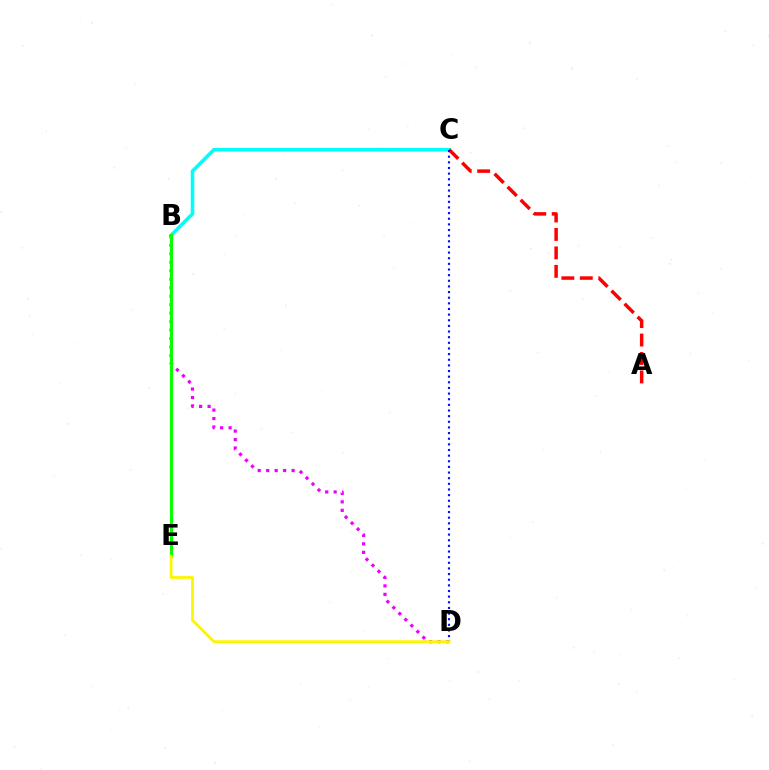{('B', 'C'): [{'color': '#00fff6', 'line_style': 'solid', 'thickness': 2.57}], ('B', 'D'): [{'color': '#ee00ff', 'line_style': 'dotted', 'thickness': 2.3}], ('A', 'C'): [{'color': '#ff0000', 'line_style': 'dashed', 'thickness': 2.51}], ('B', 'E'): [{'color': '#08ff00', 'line_style': 'solid', 'thickness': 2.25}], ('C', 'D'): [{'color': '#0010ff', 'line_style': 'dotted', 'thickness': 1.53}], ('D', 'E'): [{'color': '#fcf500', 'line_style': 'solid', 'thickness': 1.99}]}